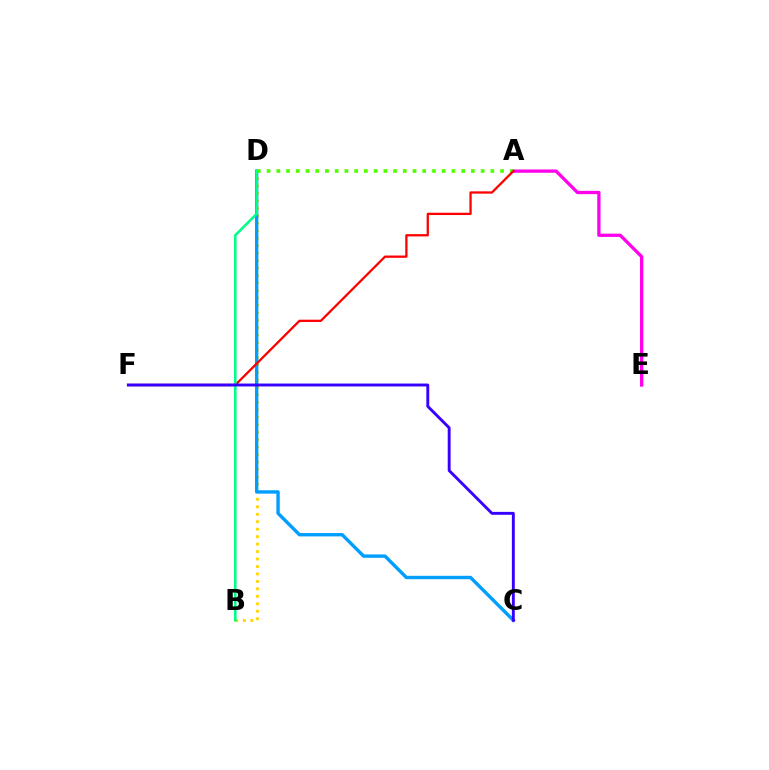{('B', 'D'): [{'color': '#ffd500', 'line_style': 'dotted', 'thickness': 2.03}, {'color': '#00ff86', 'line_style': 'solid', 'thickness': 1.85}], ('C', 'D'): [{'color': '#009eff', 'line_style': 'solid', 'thickness': 2.43}], ('A', 'E'): [{'color': '#ff00ed', 'line_style': 'solid', 'thickness': 2.37}], ('A', 'D'): [{'color': '#4fff00', 'line_style': 'dotted', 'thickness': 2.64}], ('A', 'F'): [{'color': '#ff0000', 'line_style': 'solid', 'thickness': 1.65}], ('C', 'F'): [{'color': '#3700ff', 'line_style': 'solid', 'thickness': 2.08}]}